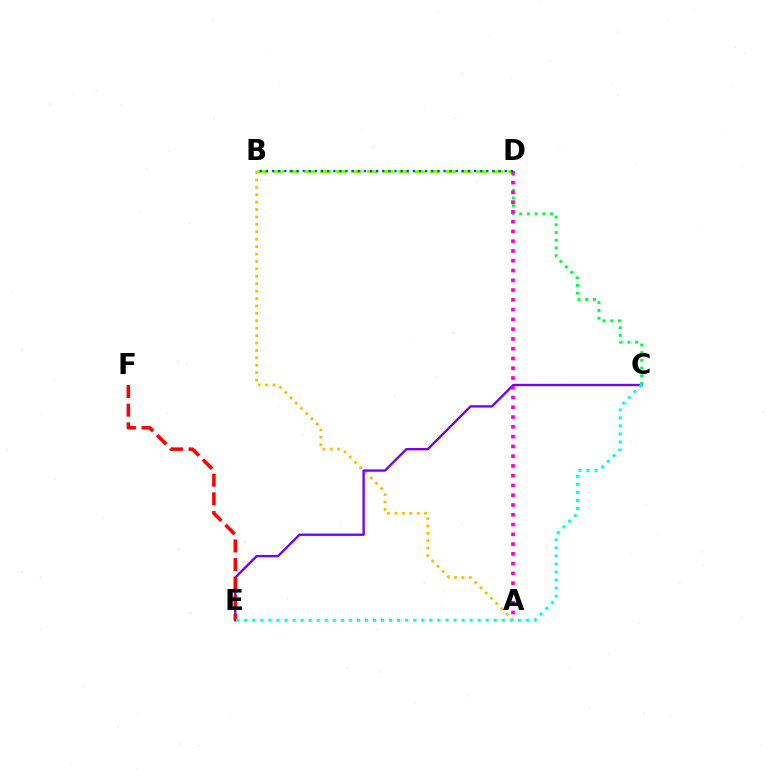{('A', 'B'): [{'color': '#ffbd00', 'line_style': 'dotted', 'thickness': 2.01}], ('C', 'E'): [{'color': '#7200ff', 'line_style': 'solid', 'thickness': 1.69}, {'color': '#00fff6', 'line_style': 'dotted', 'thickness': 2.19}], ('E', 'F'): [{'color': '#ff0000', 'line_style': 'dashed', 'thickness': 2.53}], ('C', 'D'): [{'color': '#00ff39', 'line_style': 'dotted', 'thickness': 2.1}], ('B', 'D'): [{'color': '#84ff00', 'line_style': 'dashed', 'thickness': 2.12}, {'color': '#004bff', 'line_style': 'dotted', 'thickness': 1.66}], ('A', 'D'): [{'color': '#ff00cf', 'line_style': 'dotted', 'thickness': 2.65}]}